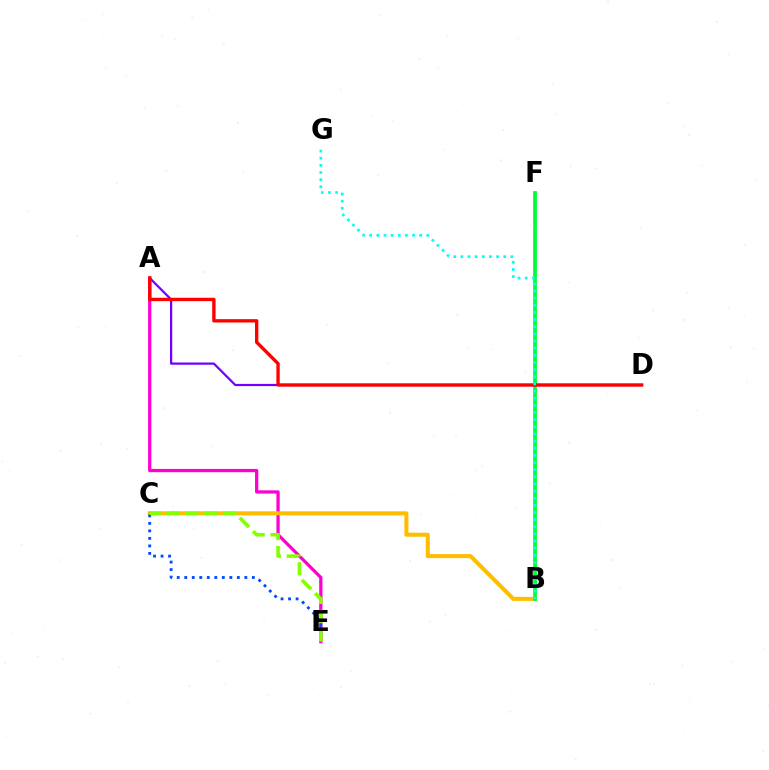{('A', 'E'): [{'color': '#ff00cf', 'line_style': 'solid', 'thickness': 2.35}], ('B', 'C'): [{'color': '#ffbd00', 'line_style': 'solid', 'thickness': 2.92}], ('B', 'F'): [{'color': '#00ff39', 'line_style': 'solid', 'thickness': 2.7}], ('A', 'D'): [{'color': '#7200ff', 'line_style': 'solid', 'thickness': 1.6}, {'color': '#ff0000', 'line_style': 'solid', 'thickness': 2.41}], ('C', 'E'): [{'color': '#004bff', 'line_style': 'dotted', 'thickness': 2.04}, {'color': '#84ff00', 'line_style': 'dashed', 'thickness': 2.56}], ('B', 'G'): [{'color': '#00fff6', 'line_style': 'dotted', 'thickness': 1.94}]}